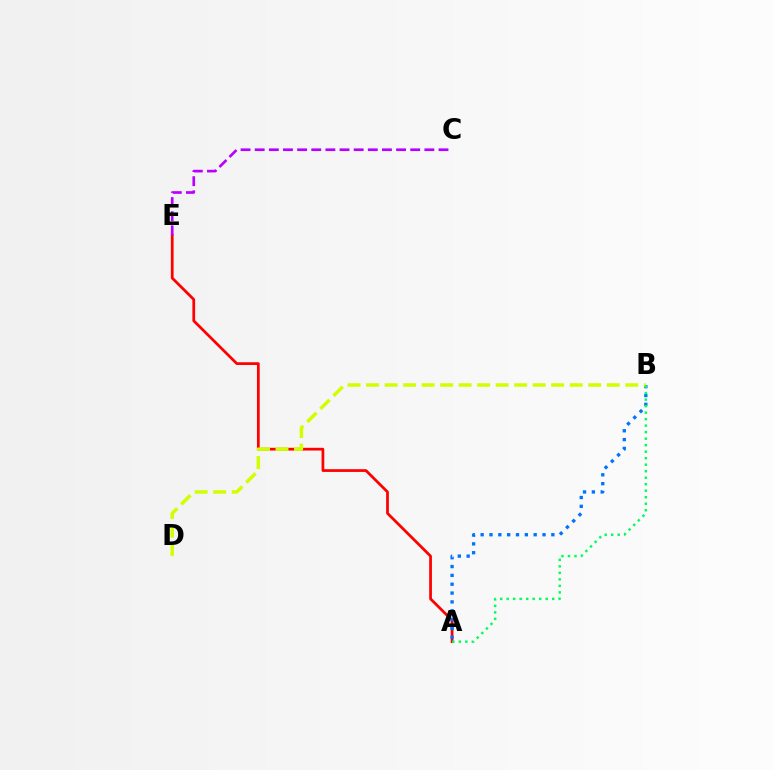{('A', 'E'): [{'color': '#ff0000', 'line_style': 'solid', 'thickness': 1.97}], ('C', 'E'): [{'color': '#b900ff', 'line_style': 'dashed', 'thickness': 1.92}], ('A', 'B'): [{'color': '#0074ff', 'line_style': 'dotted', 'thickness': 2.4}, {'color': '#00ff5c', 'line_style': 'dotted', 'thickness': 1.77}], ('B', 'D'): [{'color': '#d1ff00', 'line_style': 'dashed', 'thickness': 2.51}]}